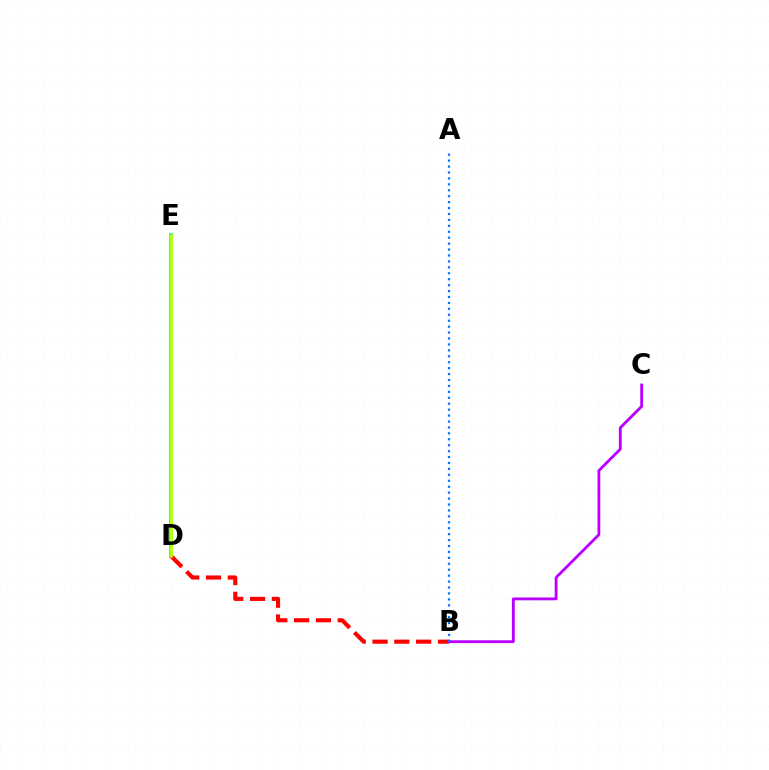{('D', 'E'): [{'color': '#00ff5c', 'line_style': 'solid', 'thickness': 2.64}, {'color': '#d1ff00', 'line_style': 'solid', 'thickness': 1.85}], ('B', 'D'): [{'color': '#ff0000', 'line_style': 'dashed', 'thickness': 2.96}], ('B', 'C'): [{'color': '#b900ff', 'line_style': 'solid', 'thickness': 2.04}], ('A', 'B'): [{'color': '#0074ff', 'line_style': 'dotted', 'thickness': 1.61}]}